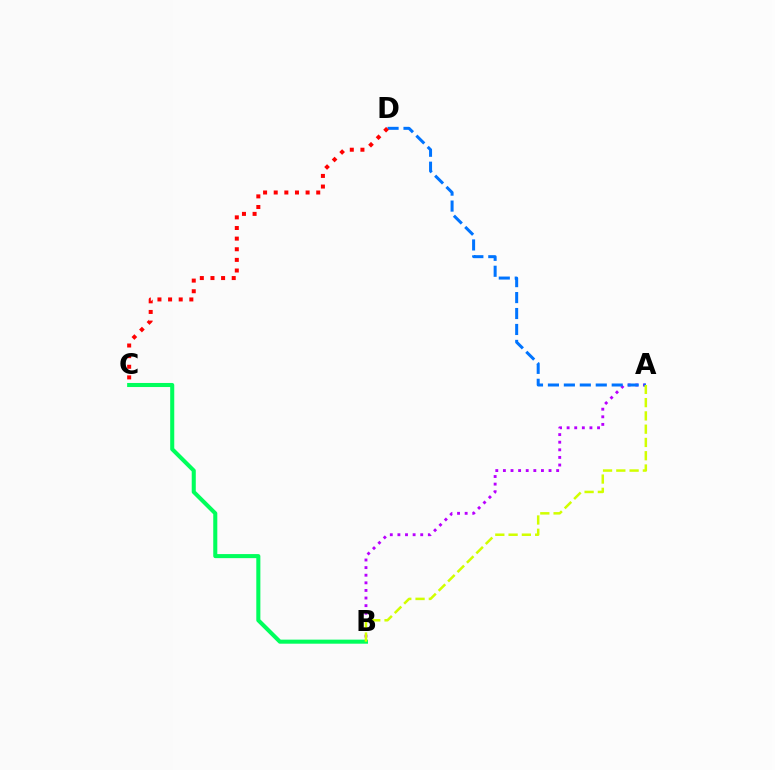{('A', 'B'): [{'color': '#b900ff', 'line_style': 'dotted', 'thickness': 2.07}, {'color': '#d1ff00', 'line_style': 'dashed', 'thickness': 1.8}], ('B', 'C'): [{'color': '#00ff5c', 'line_style': 'solid', 'thickness': 2.92}], ('A', 'D'): [{'color': '#0074ff', 'line_style': 'dashed', 'thickness': 2.17}], ('C', 'D'): [{'color': '#ff0000', 'line_style': 'dotted', 'thickness': 2.89}]}